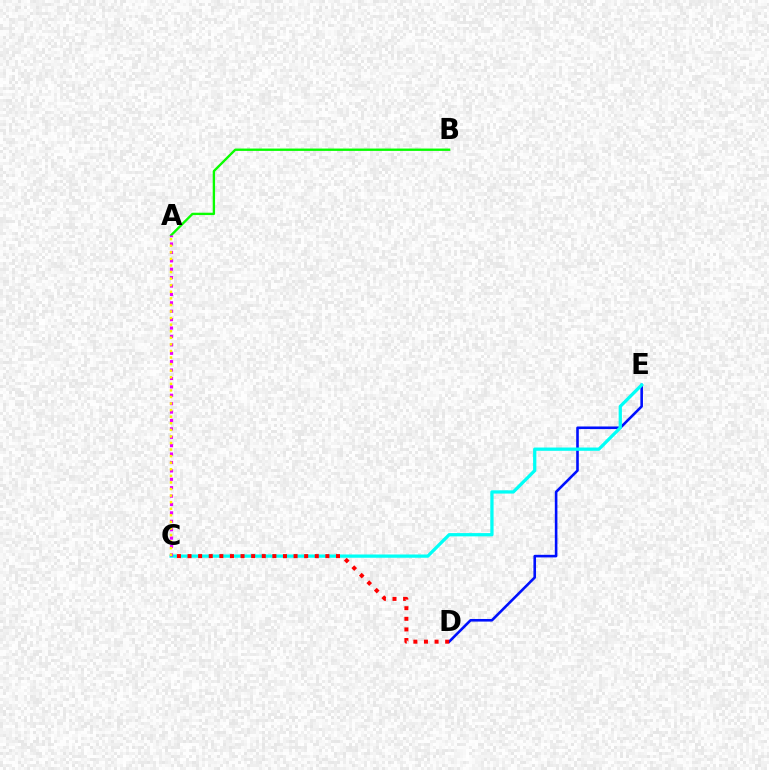{('A', 'B'): [{'color': '#08ff00', 'line_style': 'solid', 'thickness': 1.7}], ('D', 'E'): [{'color': '#0010ff', 'line_style': 'solid', 'thickness': 1.87}], ('C', 'E'): [{'color': '#00fff6', 'line_style': 'solid', 'thickness': 2.35}], ('A', 'C'): [{'color': '#ee00ff', 'line_style': 'dotted', 'thickness': 2.28}, {'color': '#fcf500', 'line_style': 'dotted', 'thickness': 1.79}], ('C', 'D'): [{'color': '#ff0000', 'line_style': 'dotted', 'thickness': 2.88}]}